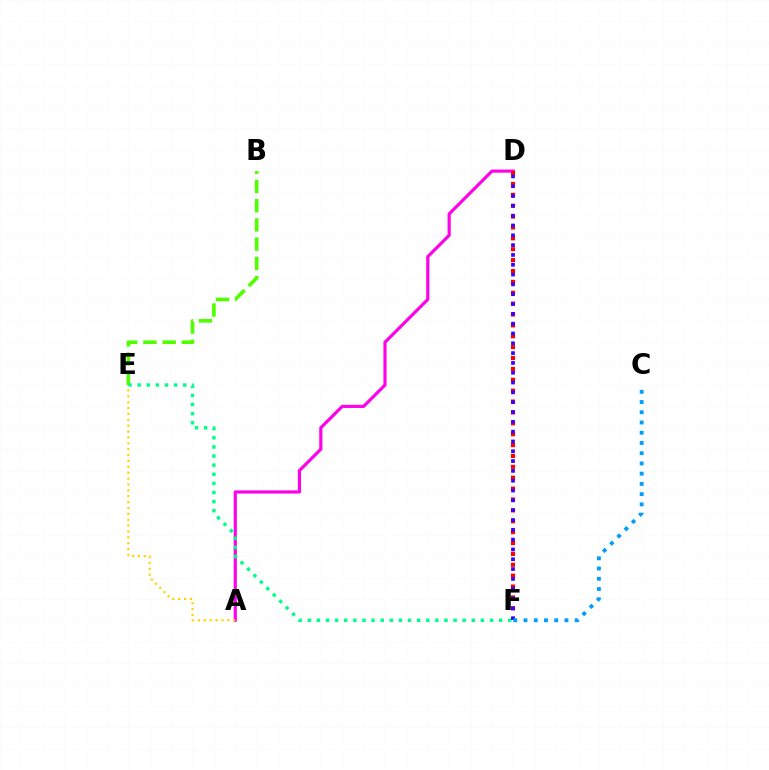{('A', 'D'): [{'color': '#ff00ed', 'line_style': 'solid', 'thickness': 2.28}], ('B', 'E'): [{'color': '#4fff00', 'line_style': 'dashed', 'thickness': 2.61}], ('A', 'E'): [{'color': '#ffd500', 'line_style': 'dotted', 'thickness': 1.6}], ('E', 'F'): [{'color': '#00ff86', 'line_style': 'dotted', 'thickness': 2.48}], ('D', 'F'): [{'color': '#ff0000', 'line_style': 'dotted', 'thickness': 2.96}, {'color': '#3700ff', 'line_style': 'dotted', 'thickness': 2.67}], ('C', 'F'): [{'color': '#009eff', 'line_style': 'dotted', 'thickness': 2.78}]}